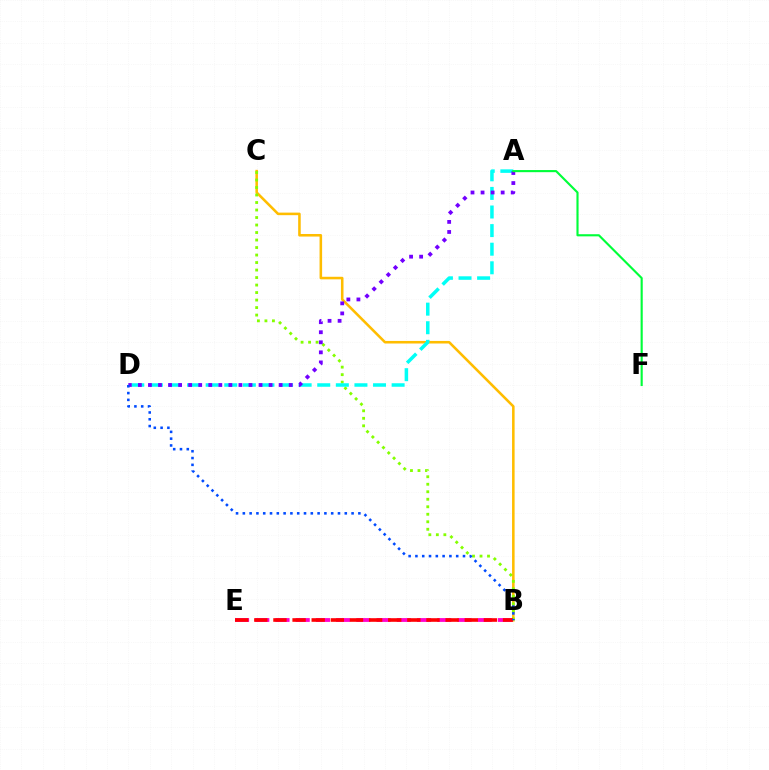{('B', 'C'): [{'color': '#ffbd00', 'line_style': 'solid', 'thickness': 1.84}, {'color': '#84ff00', 'line_style': 'dotted', 'thickness': 2.04}], ('A', 'D'): [{'color': '#00fff6', 'line_style': 'dashed', 'thickness': 2.53}, {'color': '#7200ff', 'line_style': 'dotted', 'thickness': 2.73}], ('B', 'E'): [{'color': '#ff00cf', 'line_style': 'dashed', 'thickness': 2.75}, {'color': '#ff0000', 'line_style': 'dashed', 'thickness': 2.6}], ('B', 'D'): [{'color': '#004bff', 'line_style': 'dotted', 'thickness': 1.85}], ('A', 'F'): [{'color': '#00ff39', 'line_style': 'solid', 'thickness': 1.53}]}